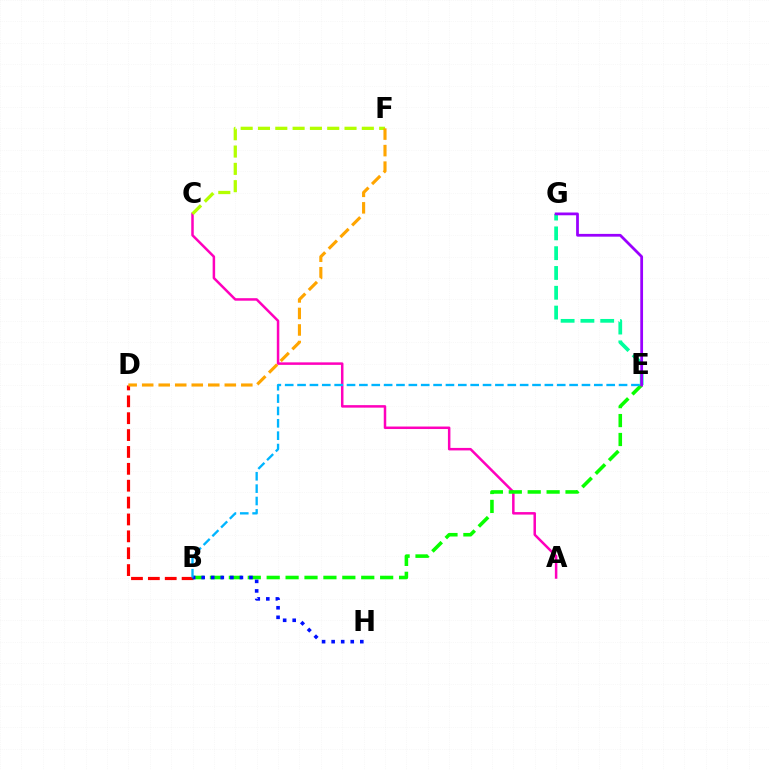{('A', 'C'): [{'color': '#ff00bd', 'line_style': 'solid', 'thickness': 1.8}], ('B', 'D'): [{'color': '#ff0000', 'line_style': 'dashed', 'thickness': 2.29}], ('B', 'E'): [{'color': '#08ff00', 'line_style': 'dashed', 'thickness': 2.57}, {'color': '#00b5ff', 'line_style': 'dashed', 'thickness': 1.68}], ('E', 'G'): [{'color': '#00ff9d', 'line_style': 'dashed', 'thickness': 2.69}, {'color': '#9b00ff', 'line_style': 'solid', 'thickness': 1.99}], ('B', 'H'): [{'color': '#0010ff', 'line_style': 'dotted', 'thickness': 2.6}], ('C', 'F'): [{'color': '#b3ff00', 'line_style': 'dashed', 'thickness': 2.35}], ('D', 'F'): [{'color': '#ffa500', 'line_style': 'dashed', 'thickness': 2.24}]}